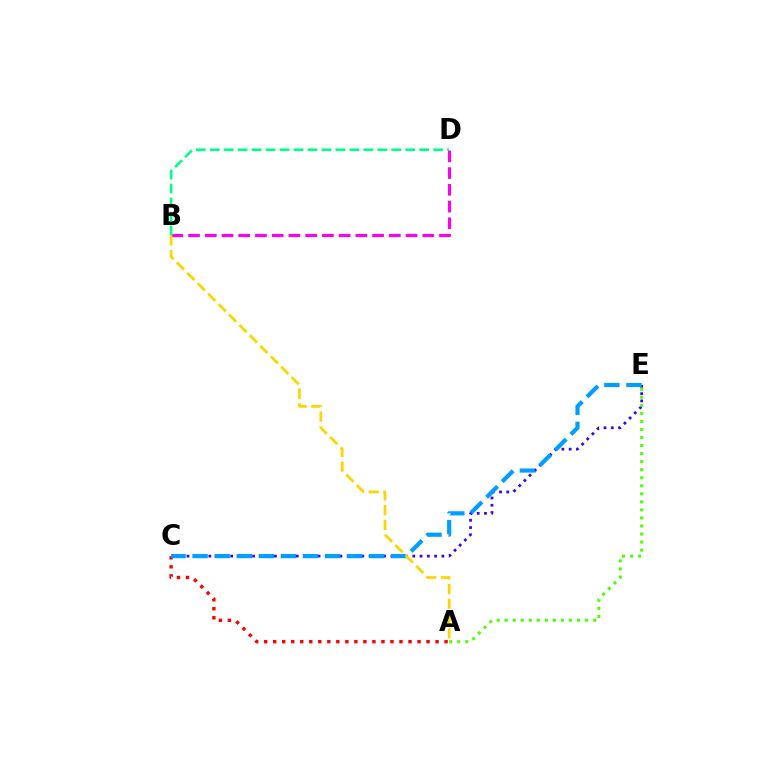{('A', 'C'): [{'color': '#ff0000', 'line_style': 'dotted', 'thickness': 2.45}], ('B', 'D'): [{'color': '#ff00ed', 'line_style': 'dashed', 'thickness': 2.27}, {'color': '#00ff86', 'line_style': 'dashed', 'thickness': 1.9}], ('C', 'E'): [{'color': '#3700ff', 'line_style': 'dotted', 'thickness': 1.98}, {'color': '#009eff', 'line_style': 'dashed', 'thickness': 3.0}], ('A', 'B'): [{'color': '#ffd500', 'line_style': 'dashed', 'thickness': 2.0}], ('A', 'E'): [{'color': '#4fff00', 'line_style': 'dotted', 'thickness': 2.19}]}